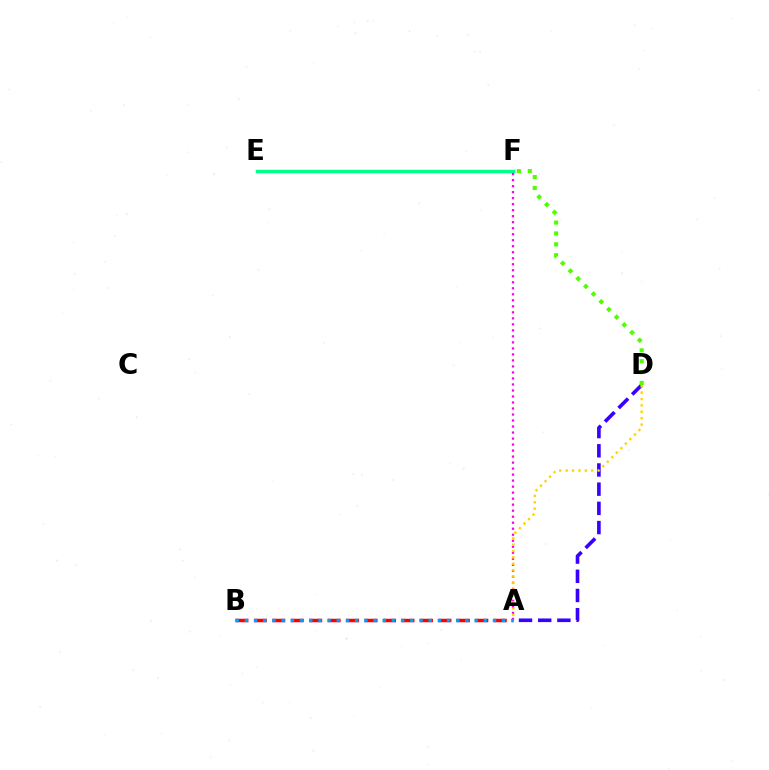{('A', 'D'): [{'color': '#3700ff', 'line_style': 'dashed', 'thickness': 2.61}, {'color': '#ffd500', 'line_style': 'dotted', 'thickness': 1.74}], ('D', 'F'): [{'color': '#4fff00', 'line_style': 'dotted', 'thickness': 2.96}], ('E', 'F'): [{'color': '#00ff86', 'line_style': 'solid', 'thickness': 2.49}], ('A', 'B'): [{'color': '#ff0000', 'line_style': 'dashed', 'thickness': 2.51}, {'color': '#009eff', 'line_style': 'dotted', 'thickness': 2.5}], ('A', 'F'): [{'color': '#ff00ed', 'line_style': 'dotted', 'thickness': 1.63}]}